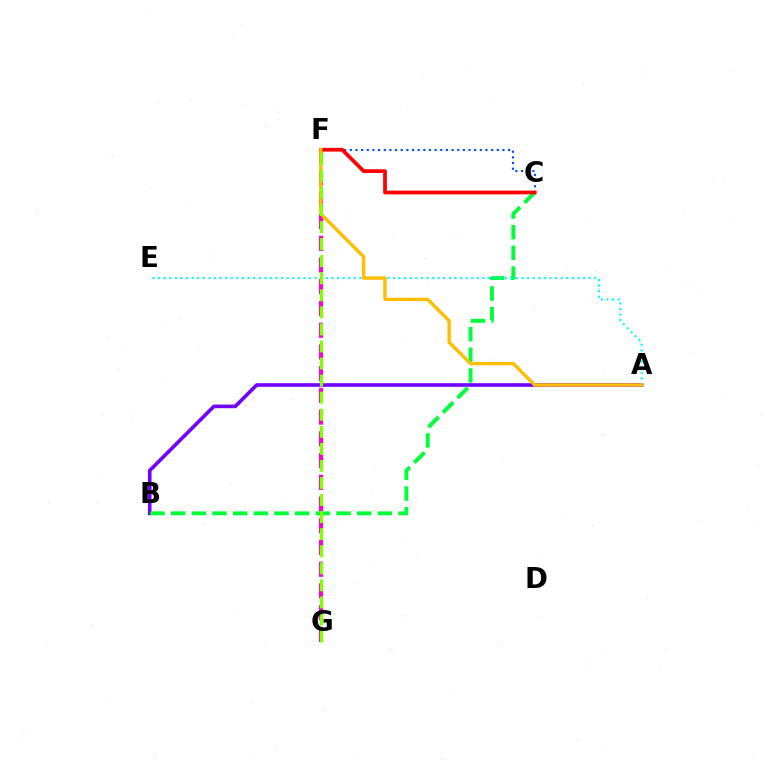{('F', 'G'): [{'color': '#ff00cf', 'line_style': 'dashed', 'thickness': 2.95}, {'color': '#84ff00', 'line_style': 'dashed', 'thickness': 2.32}], ('A', 'B'): [{'color': '#7200ff', 'line_style': 'solid', 'thickness': 2.62}], ('B', 'C'): [{'color': '#00ff39', 'line_style': 'dashed', 'thickness': 2.81}], ('C', 'F'): [{'color': '#004bff', 'line_style': 'dotted', 'thickness': 1.54}, {'color': '#ff0000', 'line_style': 'solid', 'thickness': 2.7}], ('A', 'E'): [{'color': '#00fff6', 'line_style': 'dotted', 'thickness': 1.52}], ('A', 'F'): [{'color': '#ffbd00', 'line_style': 'solid', 'thickness': 2.43}]}